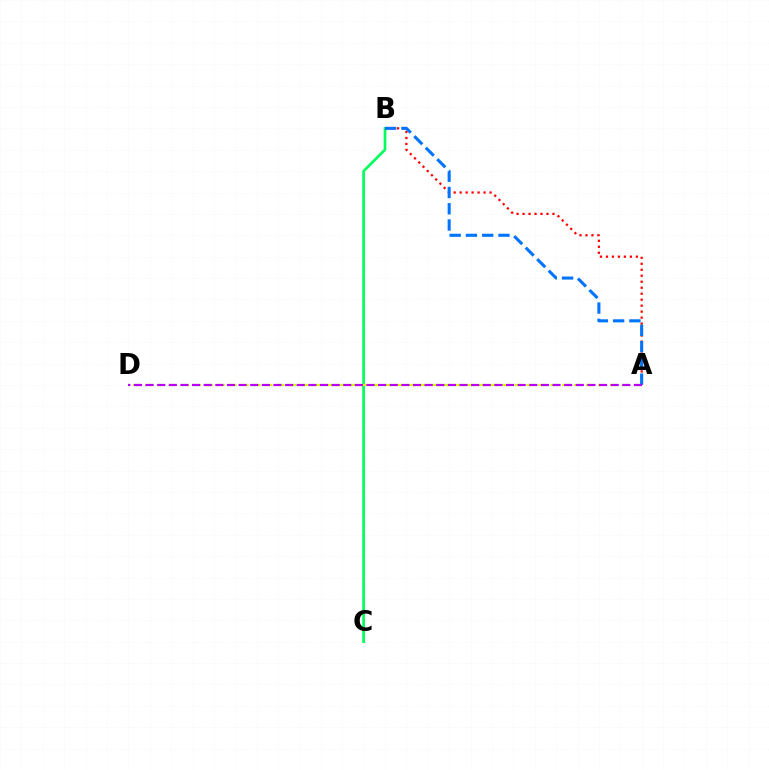{('B', 'C'): [{'color': '#00ff5c', 'line_style': 'solid', 'thickness': 1.93}], ('A', 'D'): [{'color': '#d1ff00', 'line_style': 'dashed', 'thickness': 1.62}, {'color': '#b900ff', 'line_style': 'dashed', 'thickness': 1.58}], ('A', 'B'): [{'color': '#ff0000', 'line_style': 'dotted', 'thickness': 1.62}, {'color': '#0074ff', 'line_style': 'dashed', 'thickness': 2.21}]}